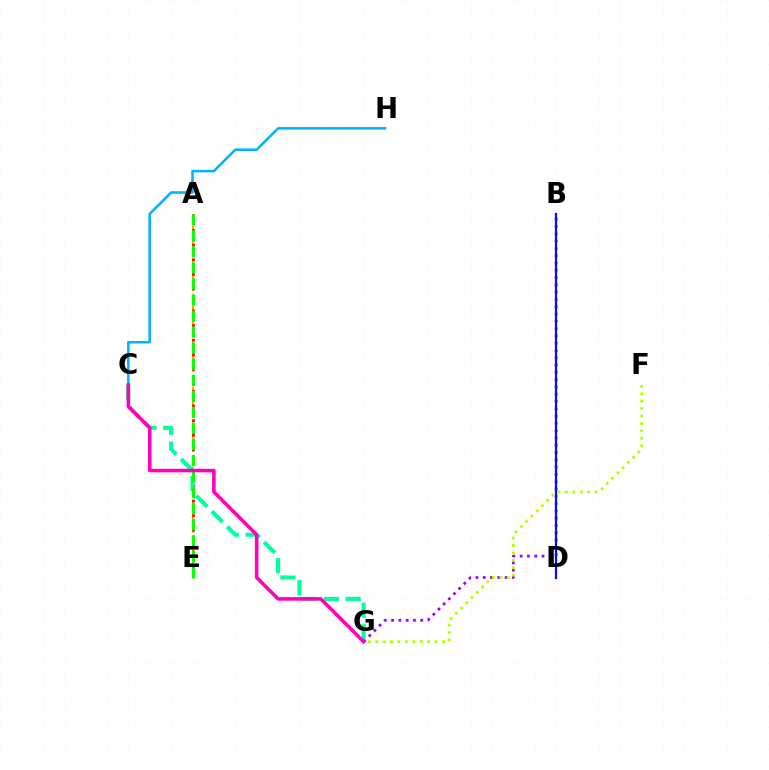{('A', 'E'): [{'color': '#ffa500', 'line_style': 'dashed', 'thickness': 1.56}, {'color': '#ff0000', 'line_style': 'dotted', 'thickness': 1.99}, {'color': '#08ff00', 'line_style': 'dashed', 'thickness': 2.18}], ('B', 'G'): [{'color': '#9b00ff', 'line_style': 'dotted', 'thickness': 1.98}], ('C', 'G'): [{'color': '#00ff9d', 'line_style': 'dashed', 'thickness': 2.95}, {'color': '#ff00bd', 'line_style': 'solid', 'thickness': 2.55}], ('B', 'D'): [{'color': '#0010ff', 'line_style': 'solid', 'thickness': 1.6}], ('F', 'G'): [{'color': '#b3ff00', 'line_style': 'dotted', 'thickness': 2.02}], ('C', 'H'): [{'color': '#00b5ff', 'line_style': 'solid', 'thickness': 1.84}]}